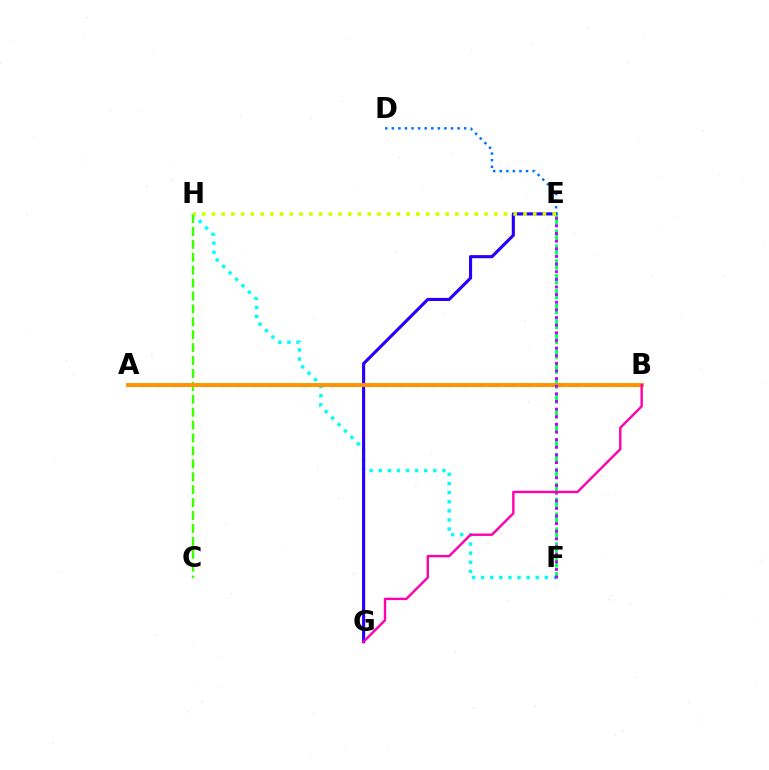{('F', 'H'): [{'color': '#00fff6', 'line_style': 'dotted', 'thickness': 2.47}], ('E', 'G'): [{'color': '#2500ff', 'line_style': 'solid', 'thickness': 2.25}], ('D', 'E'): [{'color': '#0074ff', 'line_style': 'dotted', 'thickness': 1.79}], ('E', 'F'): [{'color': '#00ff5c', 'line_style': 'dashed', 'thickness': 2.02}, {'color': '#b900ff', 'line_style': 'dotted', 'thickness': 2.07}], ('C', 'H'): [{'color': '#3dff00', 'line_style': 'dashed', 'thickness': 1.75}], ('A', 'B'): [{'color': '#ff0000', 'line_style': 'dashed', 'thickness': 2.15}, {'color': '#ff9400', 'line_style': 'solid', 'thickness': 2.82}], ('E', 'H'): [{'color': '#d1ff00', 'line_style': 'dotted', 'thickness': 2.64}], ('B', 'G'): [{'color': '#ff00ac', 'line_style': 'solid', 'thickness': 1.72}]}